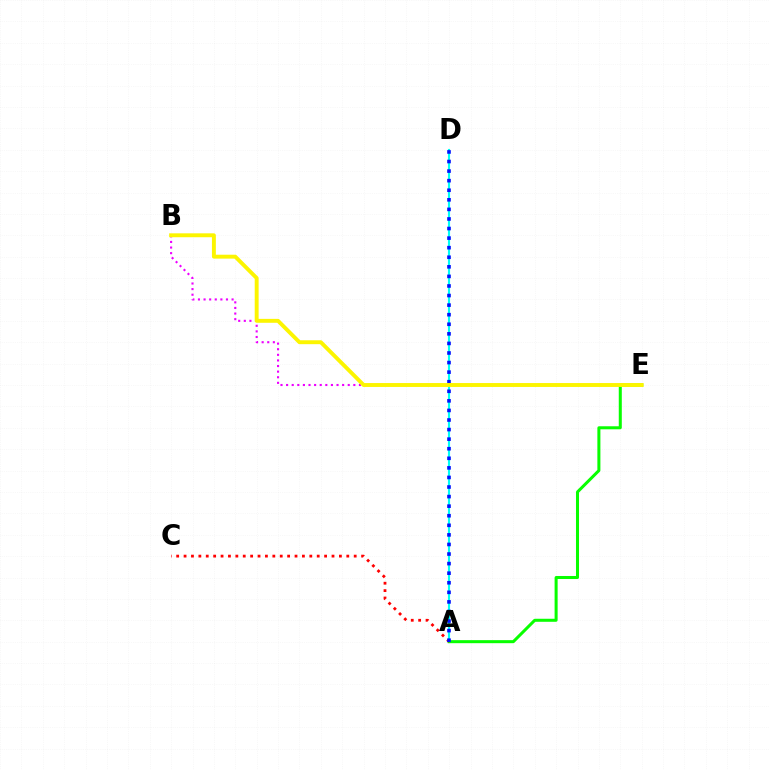{('B', 'E'): [{'color': '#ee00ff', 'line_style': 'dotted', 'thickness': 1.52}, {'color': '#fcf500', 'line_style': 'solid', 'thickness': 2.81}], ('A', 'D'): [{'color': '#00fff6', 'line_style': 'solid', 'thickness': 1.53}, {'color': '#0010ff', 'line_style': 'dotted', 'thickness': 2.6}], ('A', 'E'): [{'color': '#08ff00', 'line_style': 'solid', 'thickness': 2.18}], ('A', 'C'): [{'color': '#ff0000', 'line_style': 'dotted', 'thickness': 2.01}]}